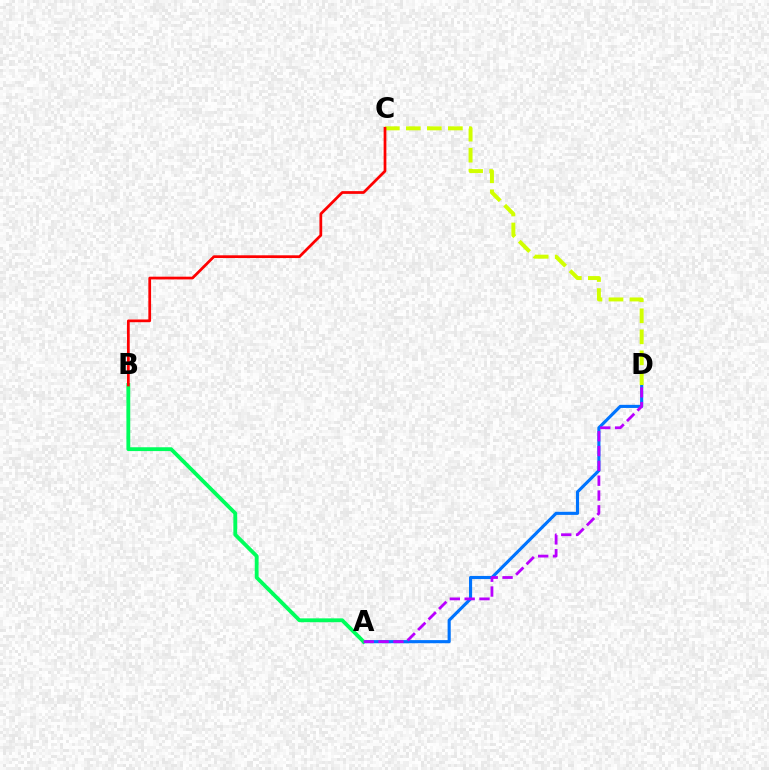{('A', 'D'): [{'color': '#0074ff', 'line_style': 'solid', 'thickness': 2.25}, {'color': '#b900ff', 'line_style': 'dashed', 'thickness': 2.01}], ('C', 'D'): [{'color': '#d1ff00', 'line_style': 'dashed', 'thickness': 2.85}], ('A', 'B'): [{'color': '#00ff5c', 'line_style': 'solid', 'thickness': 2.76}], ('B', 'C'): [{'color': '#ff0000', 'line_style': 'solid', 'thickness': 1.97}]}